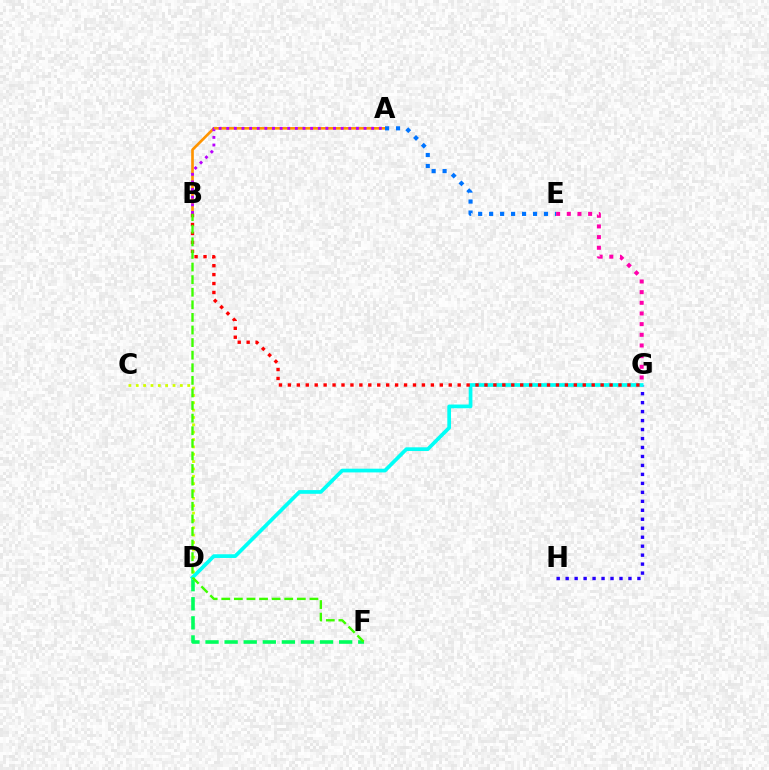{('C', 'D'): [{'color': '#d1ff00', 'line_style': 'dotted', 'thickness': 2.0}], ('D', 'F'): [{'color': '#00ff5c', 'line_style': 'dashed', 'thickness': 2.59}], ('G', 'H'): [{'color': '#2500ff', 'line_style': 'dotted', 'thickness': 2.44}], ('A', 'B'): [{'color': '#ff9400', 'line_style': 'solid', 'thickness': 1.92}, {'color': '#b900ff', 'line_style': 'dotted', 'thickness': 2.07}], ('D', 'G'): [{'color': '#00fff6', 'line_style': 'solid', 'thickness': 2.67}], ('A', 'E'): [{'color': '#0074ff', 'line_style': 'dotted', 'thickness': 2.98}], ('E', 'G'): [{'color': '#ff00ac', 'line_style': 'dotted', 'thickness': 2.9}], ('B', 'G'): [{'color': '#ff0000', 'line_style': 'dotted', 'thickness': 2.43}], ('B', 'F'): [{'color': '#3dff00', 'line_style': 'dashed', 'thickness': 1.71}]}